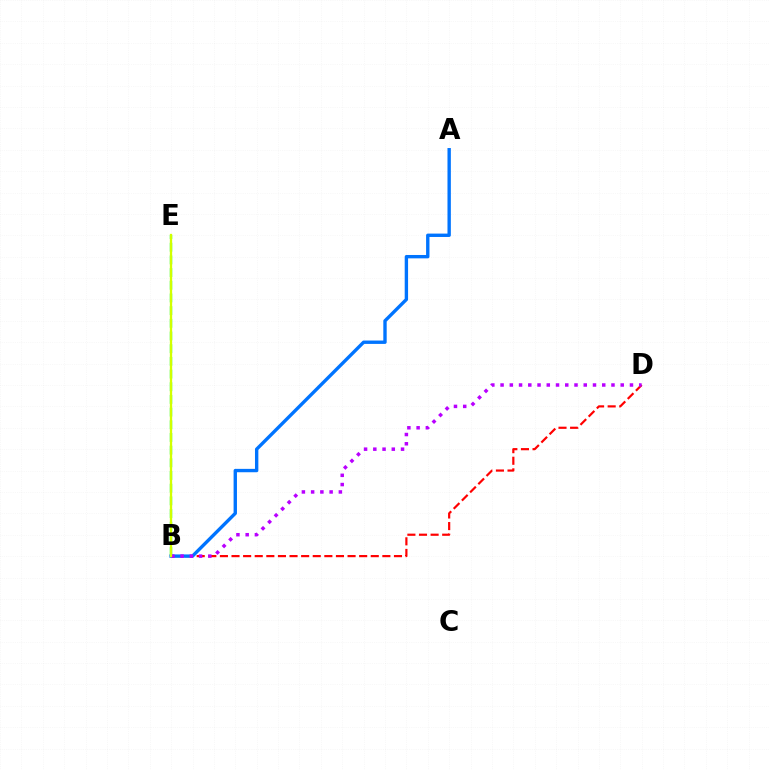{('B', 'D'): [{'color': '#ff0000', 'line_style': 'dashed', 'thickness': 1.58}, {'color': '#b900ff', 'line_style': 'dotted', 'thickness': 2.51}], ('B', 'E'): [{'color': '#00ff5c', 'line_style': 'dashed', 'thickness': 1.72}, {'color': '#d1ff00', 'line_style': 'solid', 'thickness': 1.66}], ('A', 'B'): [{'color': '#0074ff', 'line_style': 'solid', 'thickness': 2.43}]}